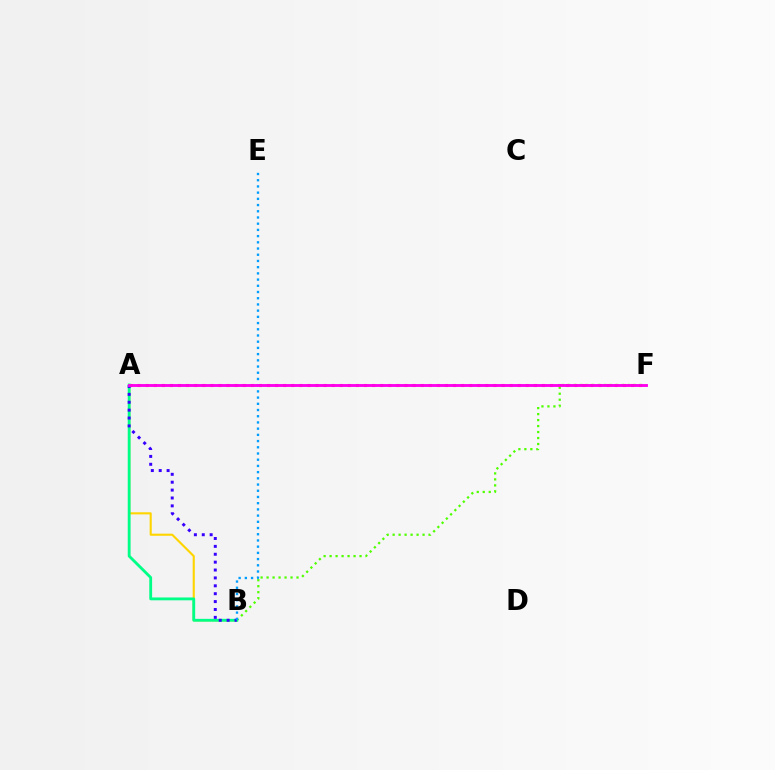{('A', 'F'): [{'color': '#ff0000', 'line_style': 'dotted', 'thickness': 2.2}, {'color': '#ff00ed', 'line_style': 'solid', 'thickness': 2.07}], ('A', 'B'): [{'color': '#ffd500', 'line_style': 'solid', 'thickness': 1.52}, {'color': '#00ff86', 'line_style': 'solid', 'thickness': 2.04}, {'color': '#3700ff', 'line_style': 'dotted', 'thickness': 2.14}], ('B', 'F'): [{'color': '#4fff00', 'line_style': 'dotted', 'thickness': 1.63}], ('B', 'E'): [{'color': '#009eff', 'line_style': 'dotted', 'thickness': 1.69}]}